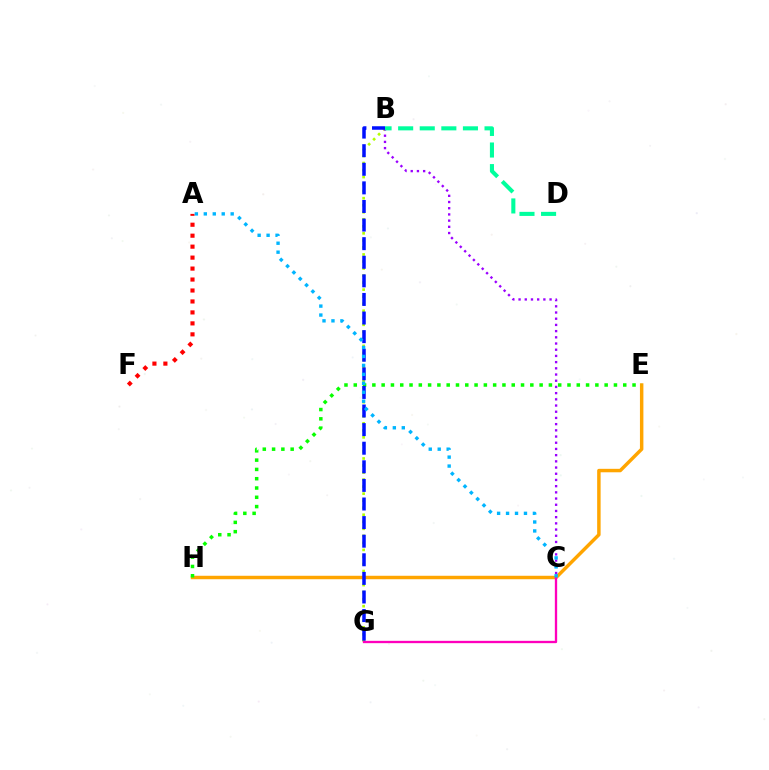{('B', 'G'): [{'color': '#b3ff00', 'line_style': 'dotted', 'thickness': 1.91}, {'color': '#0010ff', 'line_style': 'dashed', 'thickness': 2.53}], ('E', 'H'): [{'color': '#ffa500', 'line_style': 'solid', 'thickness': 2.49}, {'color': '#08ff00', 'line_style': 'dotted', 'thickness': 2.52}], ('C', 'G'): [{'color': '#ff00bd', 'line_style': 'solid', 'thickness': 1.67}], ('B', 'C'): [{'color': '#9b00ff', 'line_style': 'dotted', 'thickness': 1.68}], ('B', 'D'): [{'color': '#00ff9d', 'line_style': 'dashed', 'thickness': 2.93}], ('A', 'F'): [{'color': '#ff0000', 'line_style': 'dotted', 'thickness': 2.98}], ('A', 'C'): [{'color': '#00b5ff', 'line_style': 'dotted', 'thickness': 2.43}]}